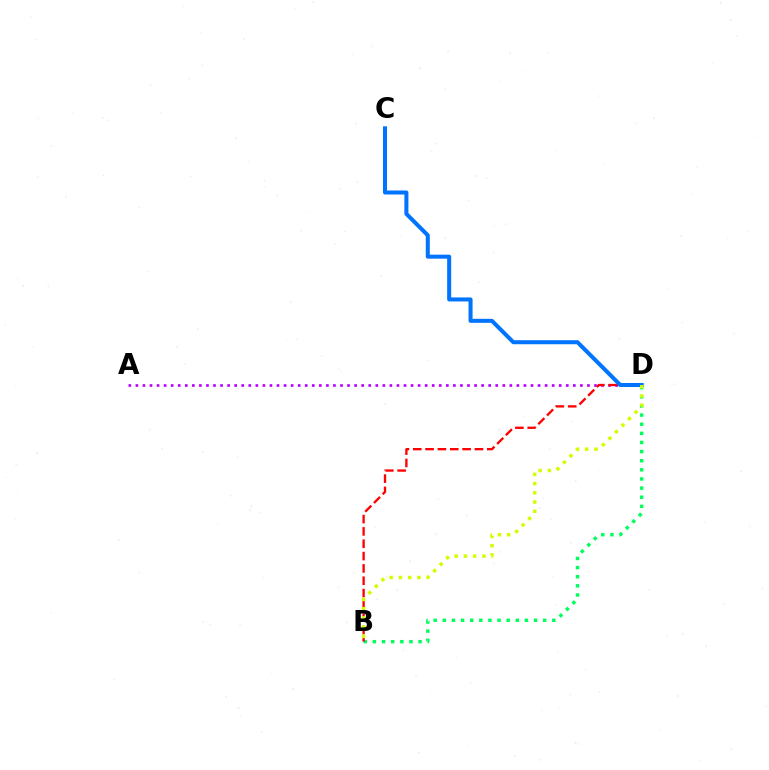{('B', 'D'): [{'color': '#00ff5c', 'line_style': 'dotted', 'thickness': 2.48}, {'color': '#ff0000', 'line_style': 'dashed', 'thickness': 1.68}, {'color': '#d1ff00', 'line_style': 'dotted', 'thickness': 2.51}], ('A', 'D'): [{'color': '#b900ff', 'line_style': 'dotted', 'thickness': 1.92}], ('C', 'D'): [{'color': '#0074ff', 'line_style': 'solid', 'thickness': 2.9}]}